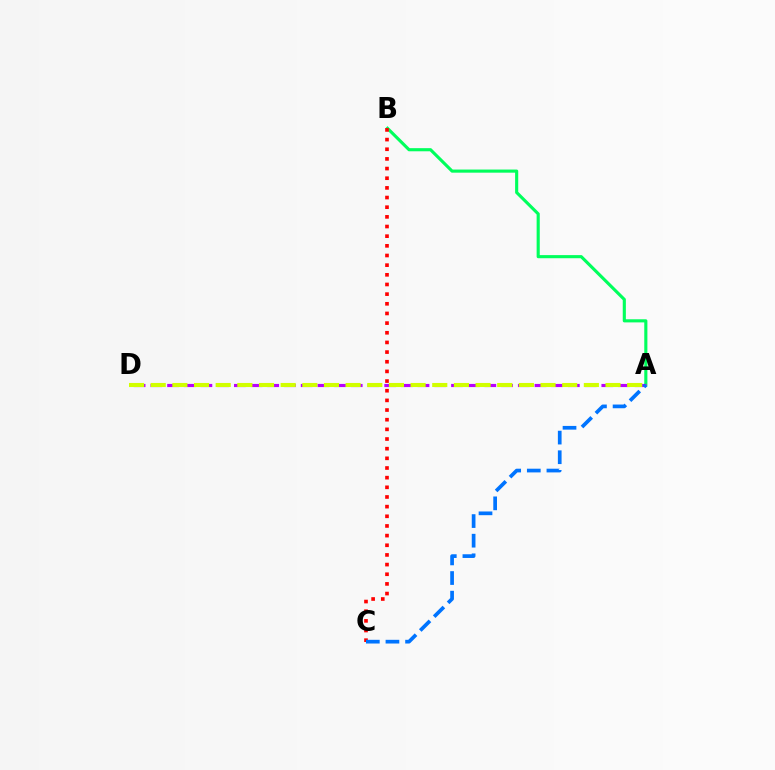{('A', 'B'): [{'color': '#00ff5c', 'line_style': 'solid', 'thickness': 2.25}], ('A', 'D'): [{'color': '#b900ff', 'line_style': 'dashed', 'thickness': 2.27}, {'color': '#d1ff00', 'line_style': 'dashed', 'thickness': 2.94}], ('B', 'C'): [{'color': '#ff0000', 'line_style': 'dotted', 'thickness': 2.62}], ('A', 'C'): [{'color': '#0074ff', 'line_style': 'dashed', 'thickness': 2.67}]}